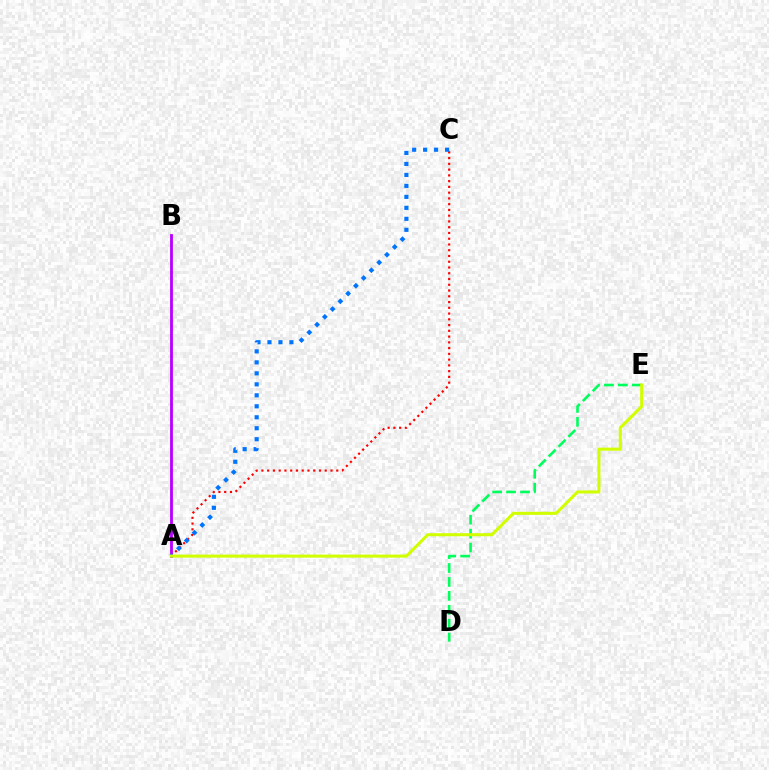{('A', 'C'): [{'color': '#ff0000', 'line_style': 'dotted', 'thickness': 1.56}, {'color': '#0074ff', 'line_style': 'dotted', 'thickness': 2.98}], ('A', 'B'): [{'color': '#b900ff', 'line_style': 'solid', 'thickness': 2.03}], ('D', 'E'): [{'color': '#00ff5c', 'line_style': 'dashed', 'thickness': 1.89}], ('A', 'E'): [{'color': '#d1ff00', 'line_style': 'solid', 'thickness': 2.19}]}